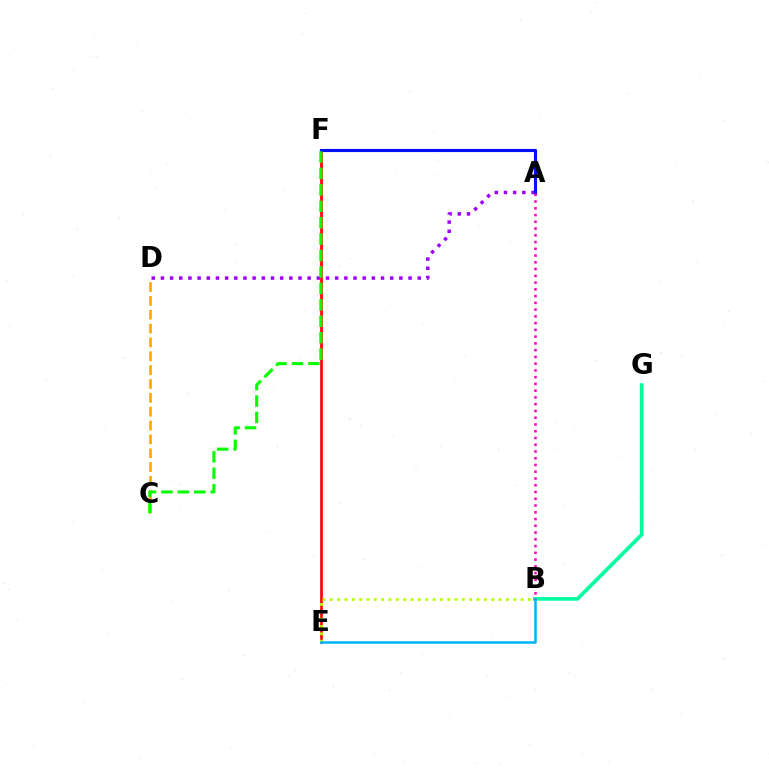{('A', 'D'): [{'color': '#9b00ff', 'line_style': 'dotted', 'thickness': 2.49}], ('E', 'F'): [{'color': '#ff0000', 'line_style': 'solid', 'thickness': 1.93}], ('B', 'G'): [{'color': '#00ff9d', 'line_style': 'solid', 'thickness': 2.62}], ('B', 'E'): [{'color': '#b3ff00', 'line_style': 'dotted', 'thickness': 1.99}, {'color': '#00b5ff', 'line_style': 'solid', 'thickness': 1.81}], ('A', 'F'): [{'color': '#0010ff', 'line_style': 'solid', 'thickness': 2.24}], ('C', 'D'): [{'color': '#ffa500', 'line_style': 'dashed', 'thickness': 1.88}], ('A', 'B'): [{'color': '#ff00bd', 'line_style': 'dotted', 'thickness': 1.84}], ('C', 'F'): [{'color': '#08ff00', 'line_style': 'dashed', 'thickness': 2.23}]}